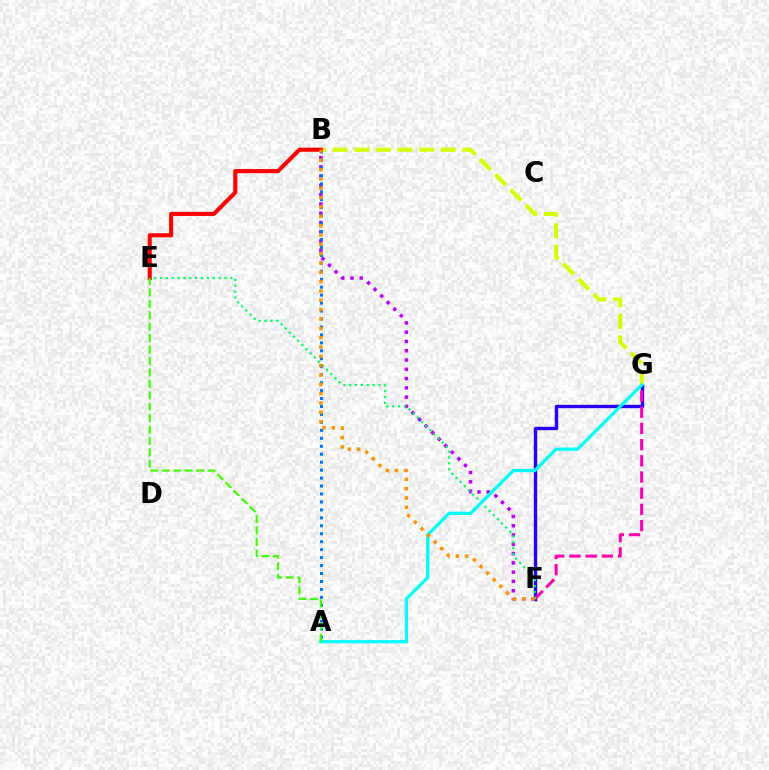{('F', 'G'): [{'color': '#2500ff', 'line_style': 'solid', 'thickness': 2.45}, {'color': '#ff00ac', 'line_style': 'dashed', 'thickness': 2.2}], ('B', 'F'): [{'color': '#b900ff', 'line_style': 'dotted', 'thickness': 2.52}, {'color': '#ff9400', 'line_style': 'dotted', 'thickness': 2.54}], ('B', 'G'): [{'color': '#d1ff00', 'line_style': 'dashed', 'thickness': 2.94}], ('E', 'F'): [{'color': '#00ff5c', 'line_style': 'dotted', 'thickness': 1.59}], ('A', 'B'): [{'color': '#0074ff', 'line_style': 'dotted', 'thickness': 2.16}], ('A', 'G'): [{'color': '#00fff6', 'line_style': 'solid', 'thickness': 2.36}], ('B', 'E'): [{'color': '#ff0000', 'line_style': 'solid', 'thickness': 2.96}], ('A', 'E'): [{'color': '#3dff00', 'line_style': 'dashed', 'thickness': 1.55}]}